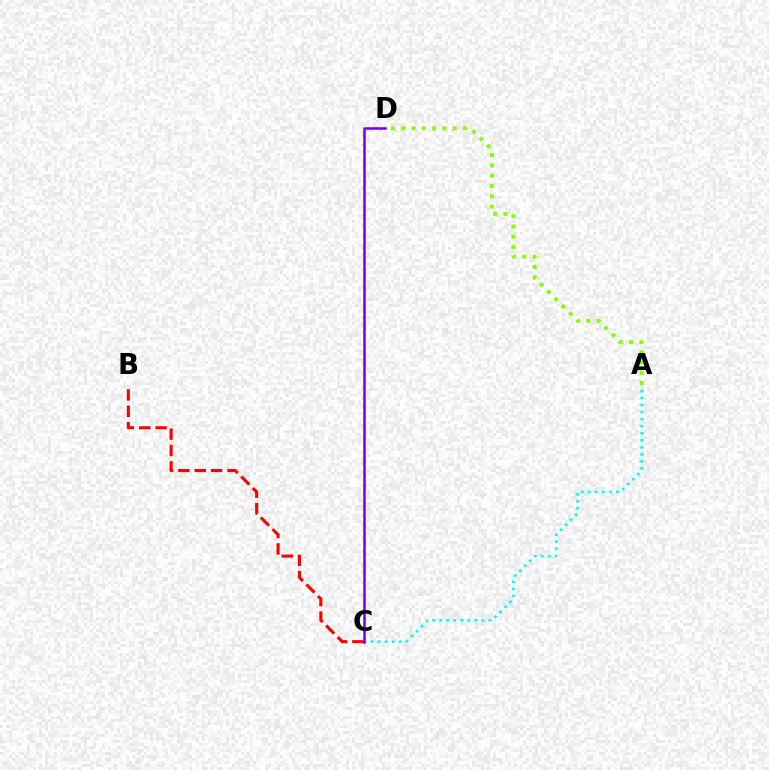{('A', 'C'): [{'color': '#00fff6', 'line_style': 'dotted', 'thickness': 1.91}], ('B', 'C'): [{'color': '#ff0000', 'line_style': 'dashed', 'thickness': 2.23}], ('A', 'D'): [{'color': '#84ff00', 'line_style': 'dotted', 'thickness': 2.8}], ('C', 'D'): [{'color': '#7200ff', 'line_style': 'solid', 'thickness': 1.82}]}